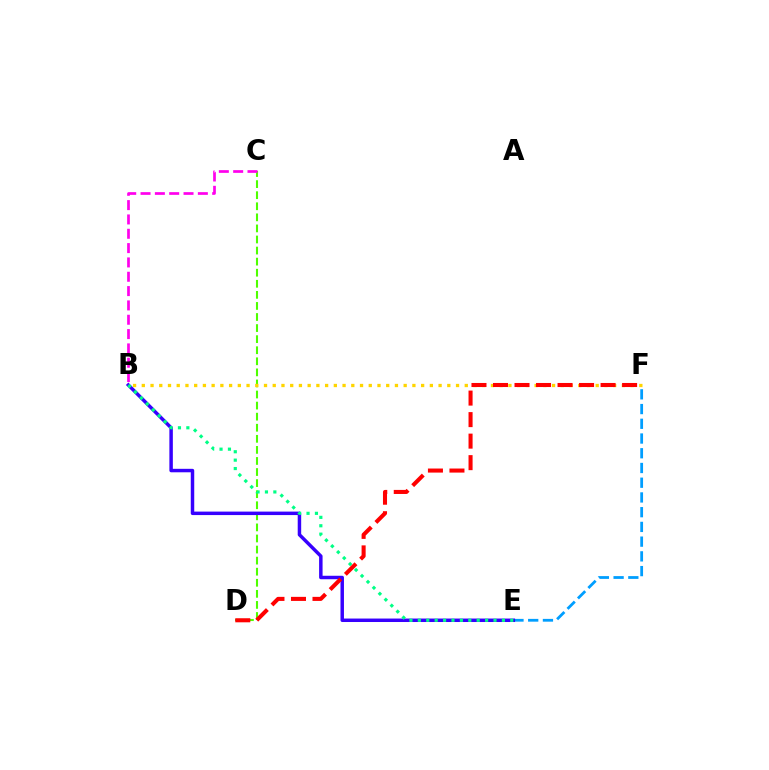{('E', 'F'): [{'color': '#009eff', 'line_style': 'dashed', 'thickness': 2.0}], ('C', 'D'): [{'color': '#4fff00', 'line_style': 'dashed', 'thickness': 1.5}], ('B', 'E'): [{'color': '#3700ff', 'line_style': 'solid', 'thickness': 2.5}, {'color': '#00ff86', 'line_style': 'dotted', 'thickness': 2.28}], ('B', 'F'): [{'color': '#ffd500', 'line_style': 'dotted', 'thickness': 2.37}], ('D', 'F'): [{'color': '#ff0000', 'line_style': 'dashed', 'thickness': 2.92}], ('B', 'C'): [{'color': '#ff00ed', 'line_style': 'dashed', 'thickness': 1.95}]}